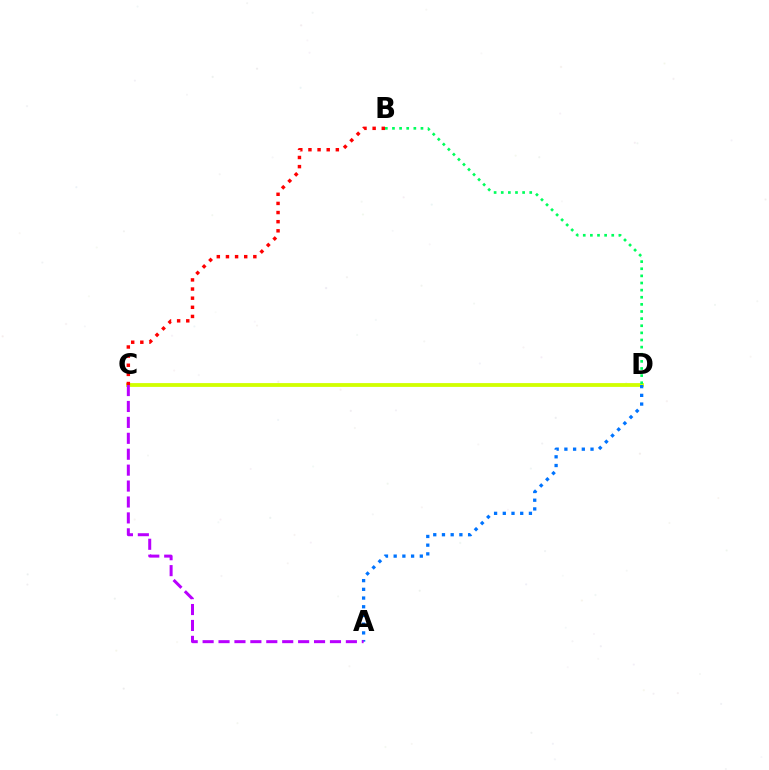{('C', 'D'): [{'color': '#d1ff00', 'line_style': 'solid', 'thickness': 2.74}], ('B', 'C'): [{'color': '#ff0000', 'line_style': 'dotted', 'thickness': 2.48}], ('B', 'D'): [{'color': '#00ff5c', 'line_style': 'dotted', 'thickness': 1.94}], ('A', 'D'): [{'color': '#0074ff', 'line_style': 'dotted', 'thickness': 2.37}], ('A', 'C'): [{'color': '#b900ff', 'line_style': 'dashed', 'thickness': 2.16}]}